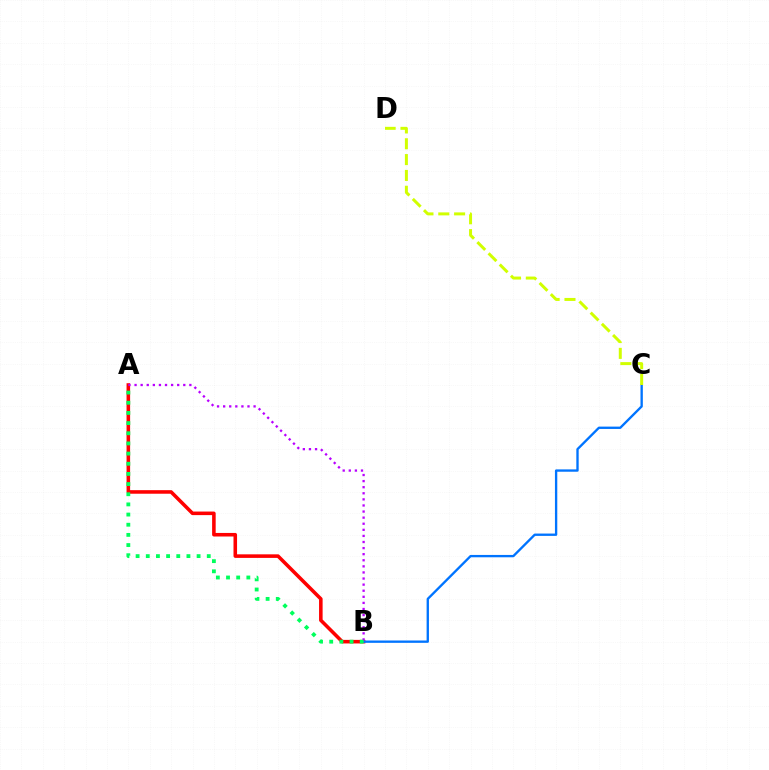{('A', 'B'): [{'color': '#ff0000', 'line_style': 'solid', 'thickness': 2.56}, {'color': '#b900ff', 'line_style': 'dotted', 'thickness': 1.65}, {'color': '#00ff5c', 'line_style': 'dotted', 'thickness': 2.76}], ('B', 'C'): [{'color': '#0074ff', 'line_style': 'solid', 'thickness': 1.69}], ('C', 'D'): [{'color': '#d1ff00', 'line_style': 'dashed', 'thickness': 2.15}]}